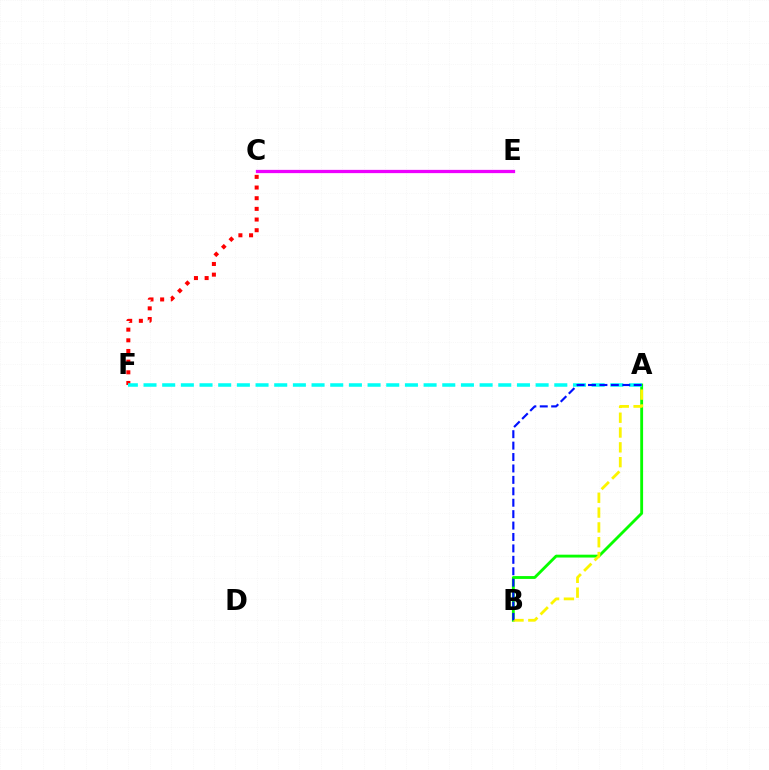{('C', 'F'): [{'color': '#ff0000', 'line_style': 'dotted', 'thickness': 2.9}], ('A', 'B'): [{'color': '#08ff00', 'line_style': 'solid', 'thickness': 2.05}, {'color': '#fcf500', 'line_style': 'dashed', 'thickness': 2.01}, {'color': '#0010ff', 'line_style': 'dashed', 'thickness': 1.55}], ('A', 'F'): [{'color': '#00fff6', 'line_style': 'dashed', 'thickness': 2.54}], ('C', 'E'): [{'color': '#ee00ff', 'line_style': 'solid', 'thickness': 2.35}]}